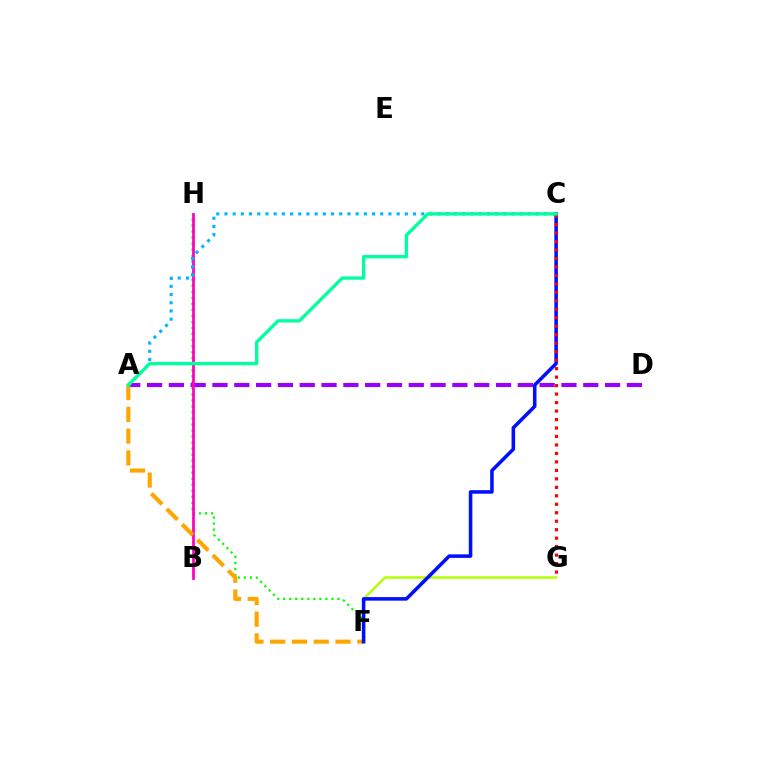{('F', 'H'): [{'color': '#08ff00', 'line_style': 'dotted', 'thickness': 1.64}], ('A', 'D'): [{'color': '#9b00ff', 'line_style': 'dashed', 'thickness': 2.96}], ('B', 'H'): [{'color': '#ff00bd', 'line_style': 'solid', 'thickness': 1.98}], ('A', 'F'): [{'color': '#ffa500', 'line_style': 'dashed', 'thickness': 2.96}], ('F', 'G'): [{'color': '#b3ff00', 'line_style': 'solid', 'thickness': 1.79}], ('C', 'F'): [{'color': '#0010ff', 'line_style': 'solid', 'thickness': 2.56}], ('A', 'C'): [{'color': '#00b5ff', 'line_style': 'dotted', 'thickness': 2.23}, {'color': '#00ff9d', 'line_style': 'solid', 'thickness': 2.4}], ('C', 'G'): [{'color': '#ff0000', 'line_style': 'dotted', 'thickness': 2.3}]}